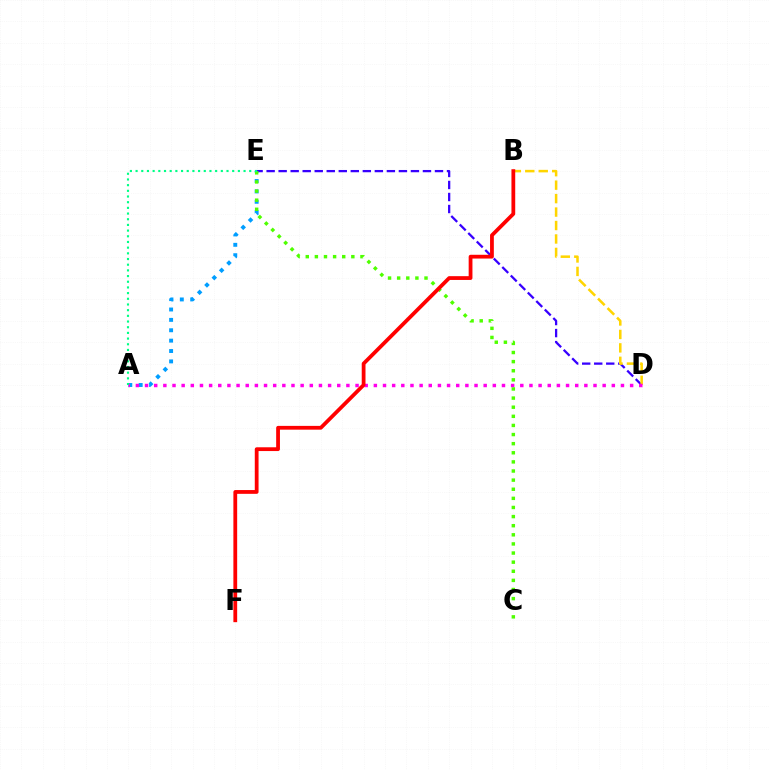{('A', 'E'): [{'color': '#009eff', 'line_style': 'dotted', 'thickness': 2.82}, {'color': '#00ff86', 'line_style': 'dotted', 'thickness': 1.54}], ('D', 'E'): [{'color': '#3700ff', 'line_style': 'dashed', 'thickness': 1.63}], ('B', 'D'): [{'color': '#ffd500', 'line_style': 'dashed', 'thickness': 1.83}], ('A', 'D'): [{'color': '#ff00ed', 'line_style': 'dotted', 'thickness': 2.49}], ('C', 'E'): [{'color': '#4fff00', 'line_style': 'dotted', 'thickness': 2.48}], ('B', 'F'): [{'color': '#ff0000', 'line_style': 'solid', 'thickness': 2.72}]}